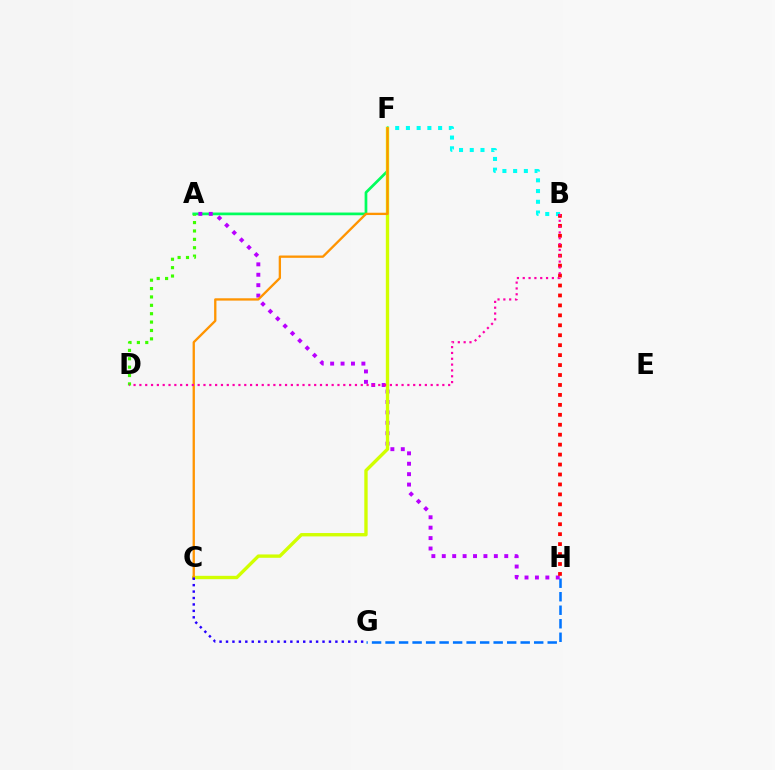{('A', 'F'): [{'color': '#00ff5c', 'line_style': 'solid', 'thickness': 1.95}], ('B', 'F'): [{'color': '#00fff6', 'line_style': 'dotted', 'thickness': 2.92}], ('G', 'H'): [{'color': '#0074ff', 'line_style': 'dashed', 'thickness': 1.84}], ('A', 'H'): [{'color': '#b900ff', 'line_style': 'dotted', 'thickness': 2.83}], ('C', 'F'): [{'color': '#d1ff00', 'line_style': 'solid', 'thickness': 2.42}, {'color': '#ff9400', 'line_style': 'solid', 'thickness': 1.67}], ('B', 'H'): [{'color': '#ff0000', 'line_style': 'dotted', 'thickness': 2.7}], ('A', 'D'): [{'color': '#3dff00', 'line_style': 'dotted', 'thickness': 2.28}], ('C', 'G'): [{'color': '#2500ff', 'line_style': 'dotted', 'thickness': 1.75}], ('B', 'D'): [{'color': '#ff00ac', 'line_style': 'dotted', 'thickness': 1.58}]}